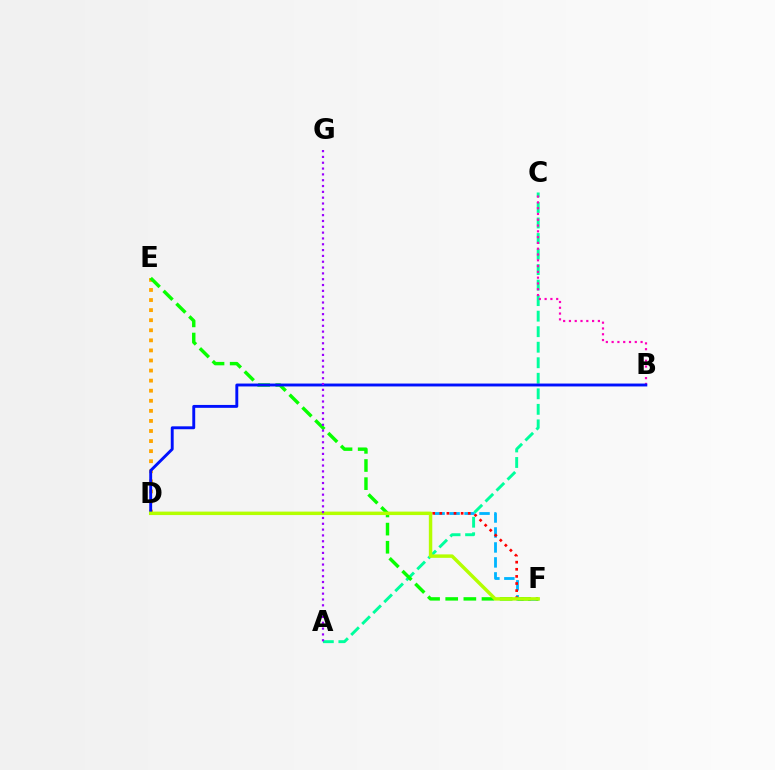{('D', 'F'): [{'color': '#00b5ff', 'line_style': 'dashed', 'thickness': 2.03}, {'color': '#ff0000', 'line_style': 'dotted', 'thickness': 1.93}, {'color': '#b3ff00', 'line_style': 'solid', 'thickness': 2.48}], ('A', 'C'): [{'color': '#00ff9d', 'line_style': 'dashed', 'thickness': 2.11}], ('D', 'E'): [{'color': '#ffa500', 'line_style': 'dotted', 'thickness': 2.74}], ('E', 'F'): [{'color': '#08ff00', 'line_style': 'dashed', 'thickness': 2.46}], ('B', 'C'): [{'color': '#ff00bd', 'line_style': 'dotted', 'thickness': 1.57}], ('B', 'D'): [{'color': '#0010ff', 'line_style': 'solid', 'thickness': 2.08}], ('A', 'G'): [{'color': '#9b00ff', 'line_style': 'dotted', 'thickness': 1.58}]}